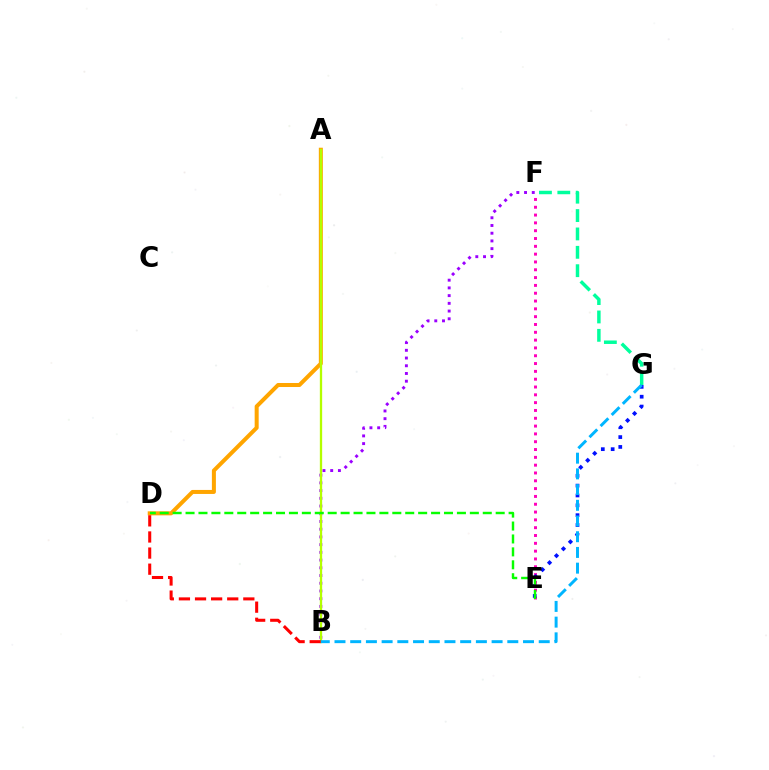{('A', 'D'): [{'color': '#ffa500', 'line_style': 'solid', 'thickness': 2.89}], ('E', 'F'): [{'color': '#ff00bd', 'line_style': 'dotted', 'thickness': 2.12}], ('B', 'F'): [{'color': '#9b00ff', 'line_style': 'dotted', 'thickness': 2.1}], ('F', 'G'): [{'color': '#00ff9d', 'line_style': 'dashed', 'thickness': 2.5}], ('A', 'B'): [{'color': '#b3ff00', 'line_style': 'solid', 'thickness': 1.66}], ('B', 'D'): [{'color': '#ff0000', 'line_style': 'dashed', 'thickness': 2.19}], ('E', 'G'): [{'color': '#0010ff', 'line_style': 'dotted', 'thickness': 2.68}], ('B', 'G'): [{'color': '#00b5ff', 'line_style': 'dashed', 'thickness': 2.13}], ('D', 'E'): [{'color': '#08ff00', 'line_style': 'dashed', 'thickness': 1.76}]}